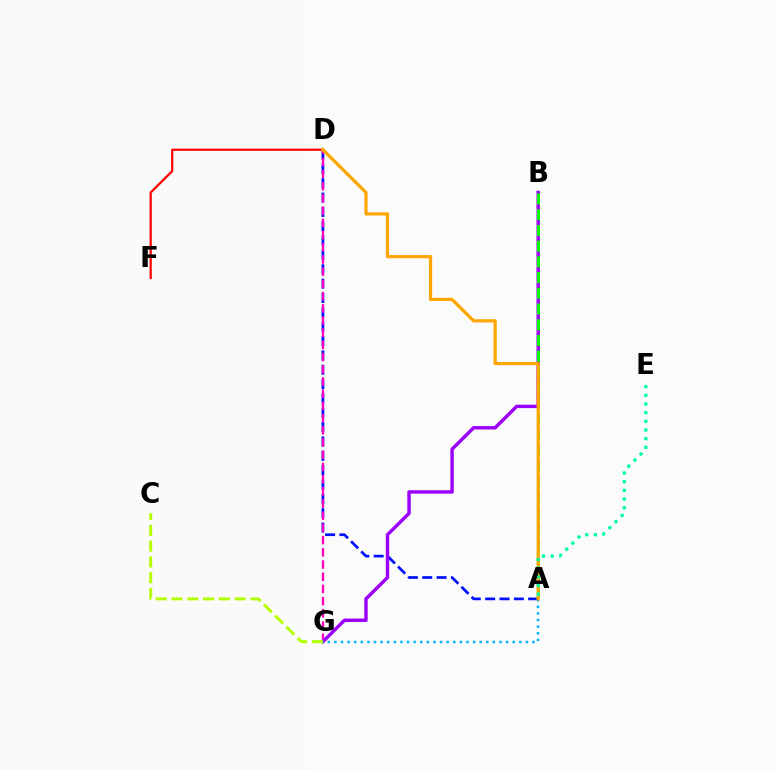{('A', 'D'): [{'color': '#0010ff', 'line_style': 'dashed', 'thickness': 1.95}, {'color': '#ffa500', 'line_style': 'solid', 'thickness': 2.3}], ('D', 'G'): [{'color': '#ff00bd', 'line_style': 'dashed', 'thickness': 1.66}], ('D', 'F'): [{'color': '#ff0000', 'line_style': 'solid', 'thickness': 1.59}], ('B', 'G'): [{'color': '#9b00ff', 'line_style': 'solid', 'thickness': 2.46}], ('A', 'B'): [{'color': '#08ff00', 'line_style': 'dashed', 'thickness': 2.14}], ('C', 'G'): [{'color': '#b3ff00', 'line_style': 'dashed', 'thickness': 2.15}], ('A', 'G'): [{'color': '#00b5ff', 'line_style': 'dotted', 'thickness': 1.79}], ('A', 'E'): [{'color': '#00ff9d', 'line_style': 'dotted', 'thickness': 2.36}]}